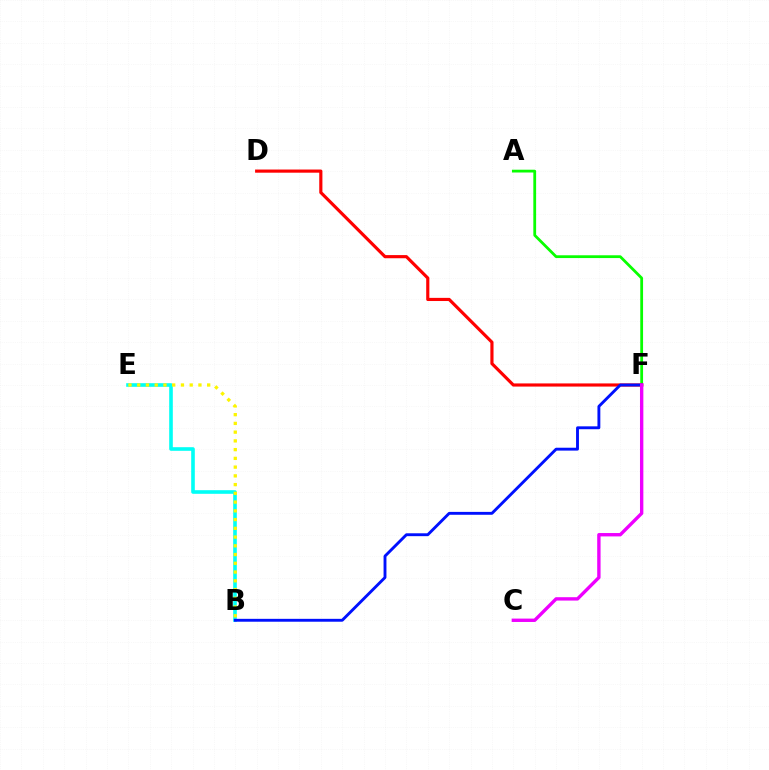{('A', 'F'): [{'color': '#08ff00', 'line_style': 'solid', 'thickness': 2.01}], ('D', 'F'): [{'color': '#ff0000', 'line_style': 'solid', 'thickness': 2.27}], ('B', 'E'): [{'color': '#00fff6', 'line_style': 'solid', 'thickness': 2.6}, {'color': '#fcf500', 'line_style': 'dotted', 'thickness': 2.38}], ('B', 'F'): [{'color': '#0010ff', 'line_style': 'solid', 'thickness': 2.08}], ('C', 'F'): [{'color': '#ee00ff', 'line_style': 'solid', 'thickness': 2.43}]}